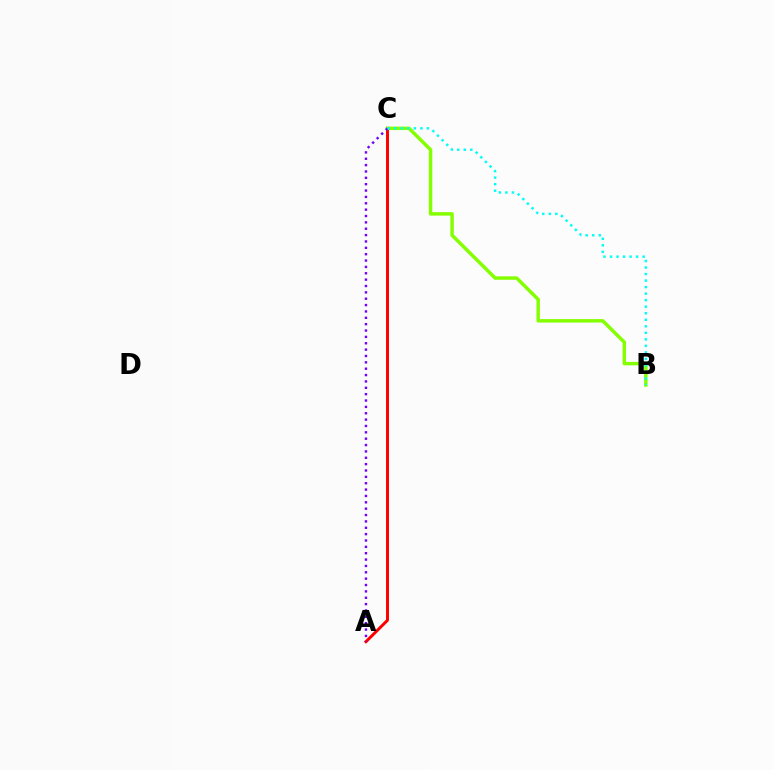{('A', 'C'): [{'color': '#ff0000', 'line_style': 'solid', 'thickness': 2.13}, {'color': '#7200ff', 'line_style': 'dotted', 'thickness': 1.73}], ('B', 'C'): [{'color': '#84ff00', 'line_style': 'solid', 'thickness': 2.49}, {'color': '#00fff6', 'line_style': 'dotted', 'thickness': 1.77}]}